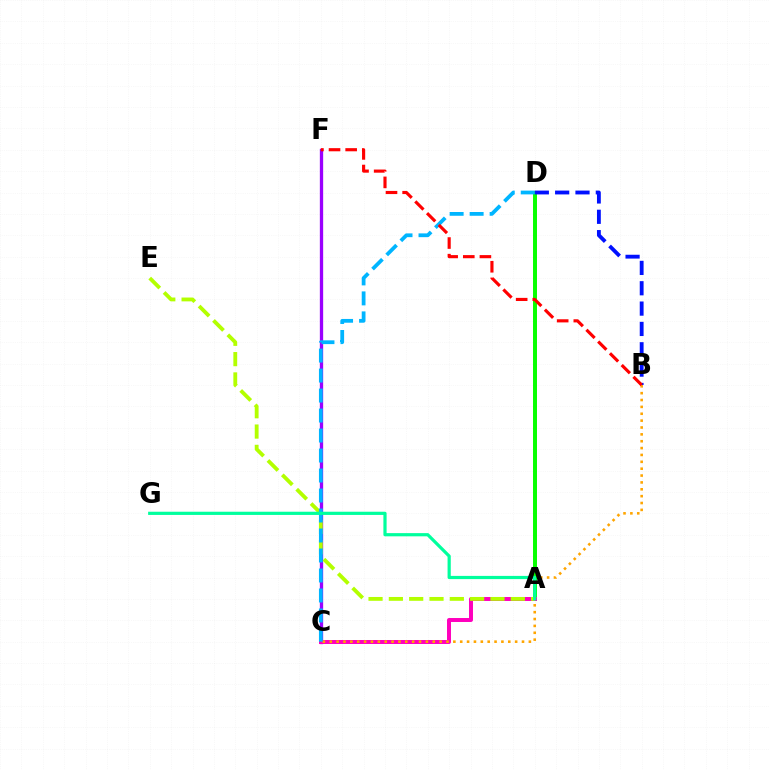{('C', 'F'): [{'color': '#9b00ff', 'line_style': 'solid', 'thickness': 2.38}], ('A', 'D'): [{'color': '#08ff00', 'line_style': 'solid', 'thickness': 2.86}], ('A', 'C'): [{'color': '#ff00bd', 'line_style': 'solid', 'thickness': 2.86}], ('B', 'D'): [{'color': '#0010ff', 'line_style': 'dashed', 'thickness': 2.76}], ('A', 'E'): [{'color': '#b3ff00', 'line_style': 'dashed', 'thickness': 2.76}], ('B', 'C'): [{'color': '#ffa500', 'line_style': 'dotted', 'thickness': 1.87}], ('C', 'D'): [{'color': '#00b5ff', 'line_style': 'dashed', 'thickness': 2.72}], ('A', 'G'): [{'color': '#00ff9d', 'line_style': 'solid', 'thickness': 2.3}], ('B', 'F'): [{'color': '#ff0000', 'line_style': 'dashed', 'thickness': 2.26}]}